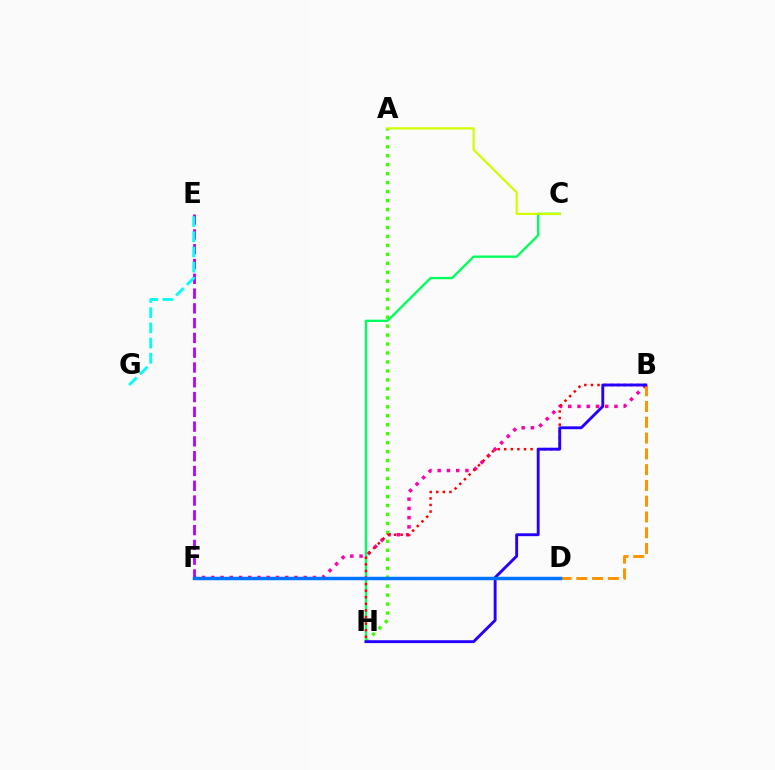{('B', 'F'): [{'color': '#ff00ac', 'line_style': 'dotted', 'thickness': 2.51}], ('A', 'H'): [{'color': '#3dff00', 'line_style': 'dotted', 'thickness': 2.44}], ('B', 'D'): [{'color': '#ff9400', 'line_style': 'dashed', 'thickness': 2.14}], ('C', 'H'): [{'color': '#00ff5c', 'line_style': 'solid', 'thickness': 1.69}], ('E', 'F'): [{'color': '#b900ff', 'line_style': 'dashed', 'thickness': 2.01}], ('E', 'G'): [{'color': '#00fff6', 'line_style': 'dashed', 'thickness': 2.06}], ('A', 'C'): [{'color': '#d1ff00', 'line_style': 'solid', 'thickness': 1.6}], ('B', 'H'): [{'color': '#ff0000', 'line_style': 'dotted', 'thickness': 1.79}, {'color': '#2500ff', 'line_style': 'solid', 'thickness': 2.07}], ('D', 'F'): [{'color': '#0074ff', 'line_style': 'solid', 'thickness': 2.5}]}